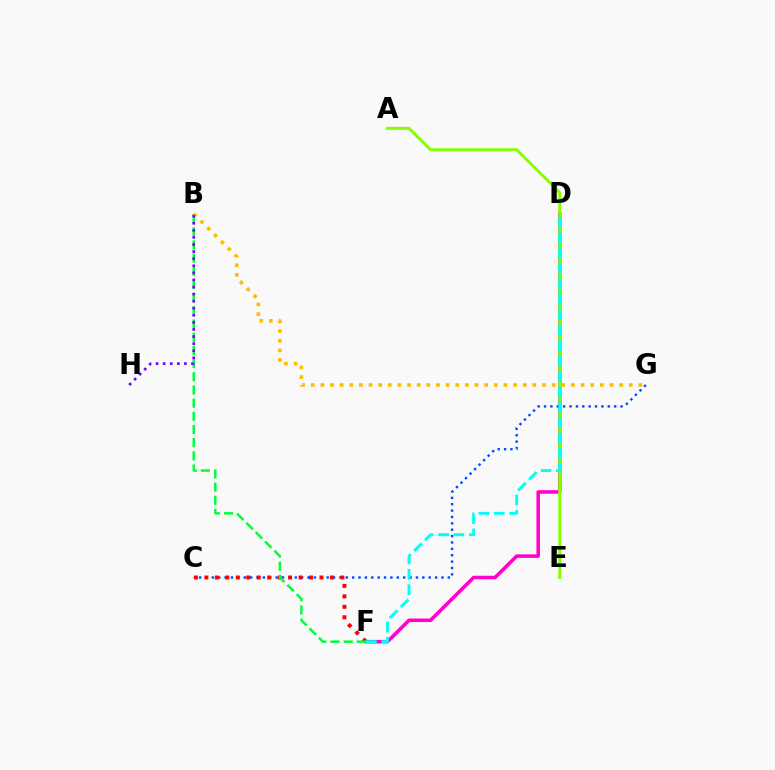{('D', 'F'): [{'color': '#ff00cf', 'line_style': 'solid', 'thickness': 2.54}, {'color': '#00fff6', 'line_style': 'dashed', 'thickness': 2.09}], ('A', 'E'): [{'color': '#84ff00', 'line_style': 'solid', 'thickness': 2.12}], ('C', 'G'): [{'color': '#004bff', 'line_style': 'dotted', 'thickness': 1.73}], ('C', 'F'): [{'color': '#ff0000', 'line_style': 'dotted', 'thickness': 2.84}], ('B', 'F'): [{'color': '#00ff39', 'line_style': 'dashed', 'thickness': 1.79}], ('B', 'G'): [{'color': '#ffbd00', 'line_style': 'dotted', 'thickness': 2.62}], ('B', 'H'): [{'color': '#7200ff', 'line_style': 'dotted', 'thickness': 1.92}]}